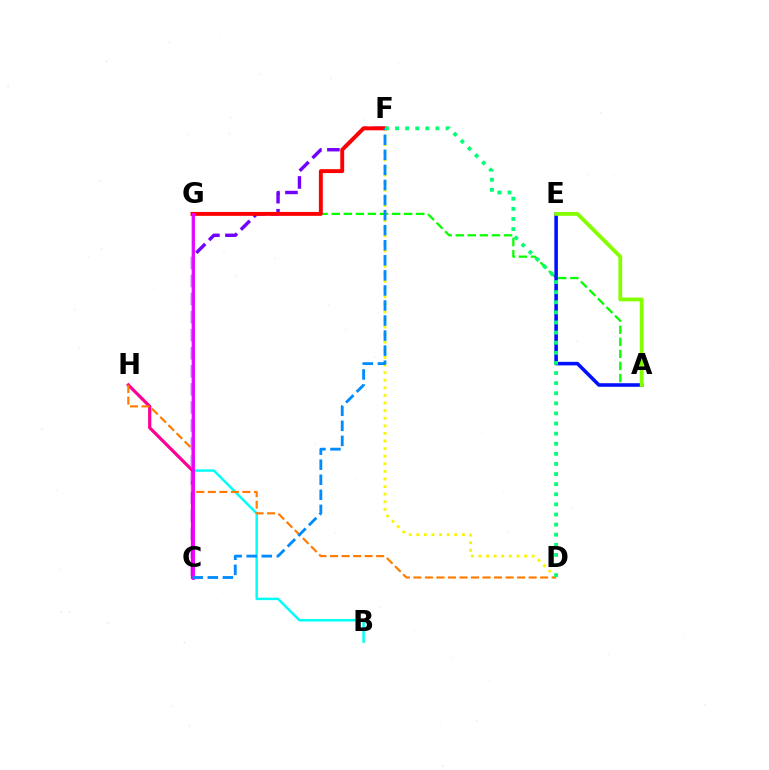{('C', 'F'): [{'color': '#7200ff', 'line_style': 'dashed', 'thickness': 2.45}, {'color': '#008cff', 'line_style': 'dashed', 'thickness': 2.05}], ('B', 'G'): [{'color': '#00fff6', 'line_style': 'solid', 'thickness': 1.78}], ('C', 'H'): [{'color': '#ff0094', 'line_style': 'solid', 'thickness': 2.33}], ('A', 'G'): [{'color': '#08ff00', 'line_style': 'dashed', 'thickness': 1.64}], ('D', 'F'): [{'color': '#fcf500', 'line_style': 'dotted', 'thickness': 2.06}, {'color': '#00ff74', 'line_style': 'dotted', 'thickness': 2.75}], ('A', 'E'): [{'color': '#0010ff', 'line_style': 'solid', 'thickness': 2.56}, {'color': '#84ff00', 'line_style': 'solid', 'thickness': 2.74}], ('D', 'H'): [{'color': '#ff7c00', 'line_style': 'dashed', 'thickness': 1.57}], ('F', 'G'): [{'color': '#ff0000', 'line_style': 'solid', 'thickness': 2.81}], ('C', 'G'): [{'color': '#ee00ff', 'line_style': 'solid', 'thickness': 2.06}]}